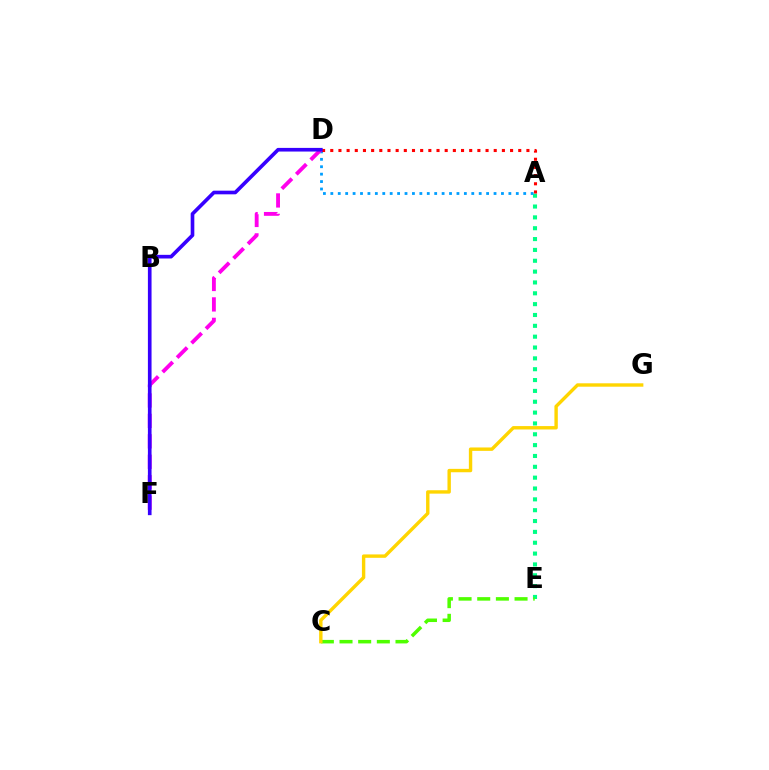{('A', 'E'): [{'color': '#00ff86', 'line_style': 'dotted', 'thickness': 2.95}], ('C', 'E'): [{'color': '#4fff00', 'line_style': 'dashed', 'thickness': 2.54}], ('C', 'G'): [{'color': '#ffd500', 'line_style': 'solid', 'thickness': 2.44}], ('A', 'D'): [{'color': '#009eff', 'line_style': 'dotted', 'thickness': 2.02}, {'color': '#ff0000', 'line_style': 'dotted', 'thickness': 2.22}], ('D', 'F'): [{'color': '#ff00ed', 'line_style': 'dashed', 'thickness': 2.78}, {'color': '#3700ff', 'line_style': 'solid', 'thickness': 2.63}]}